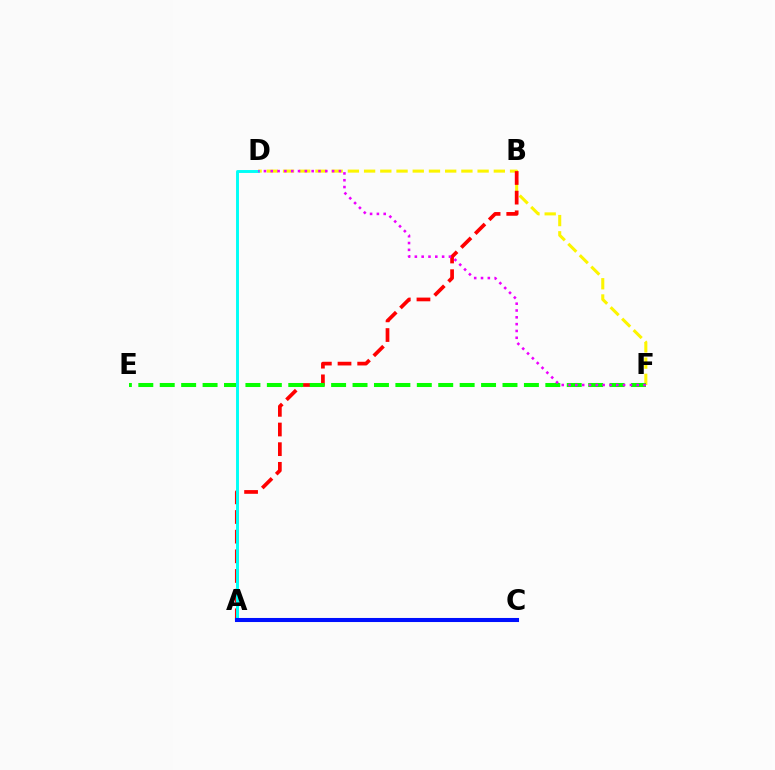{('D', 'F'): [{'color': '#fcf500', 'line_style': 'dashed', 'thickness': 2.2}, {'color': '#ee00ff', 'line_style': 'dotted', 'thickness': 1.85}], ('A', 'B'): [{'color': '#ff0000', 'line_style': 'dashed', 'thickness': 2.67}], ('E', 'F'): [{'color': '#08ff00', 'line_style': 'dashed', 'thickness': 2.91}], ('A', 'D'): [{'color': '#00fff6', 'line_style': 'solid', 'thickness': 2.1}], ('A', 'C'): [{'color': '#0010ff', 'line_style': 'solid', 'thickness': 2.92}]}